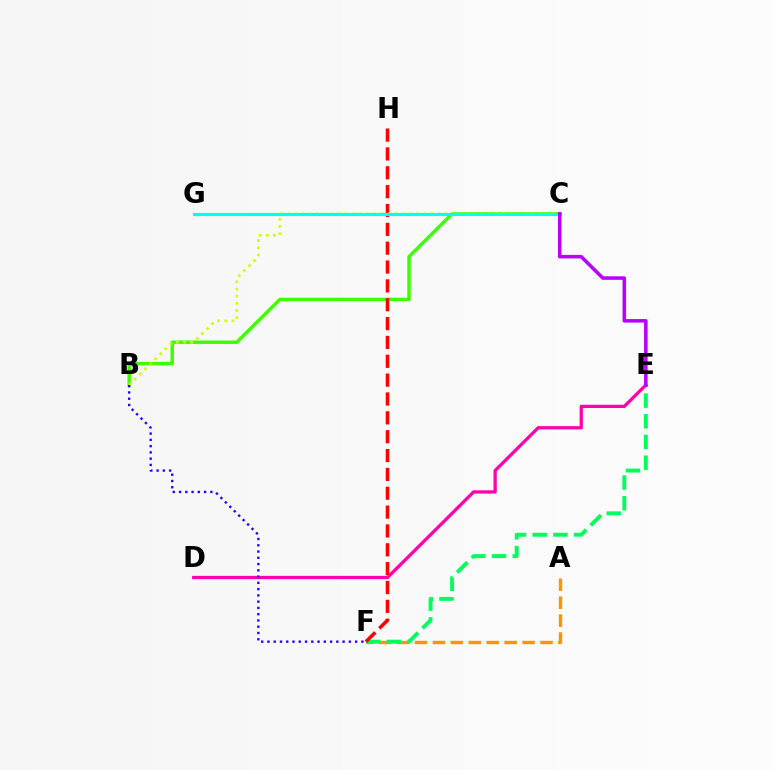{('A', 'F'): [{'color': '#ff9400', 'line_style': 'dashed', 'thickness': 2.44}], ('E', 'F'): [{'color': '#00ff5c', 'line_style': 'dashed', 'thickness': 2.81}], ('B', 'C'): [{'color': '#3dff00', 'line_style': 'solid', 'thickness': 2.49}, {'color': '#d1ff00', 'line_style': 'dotted', 'thickness': 1.94}], ('F', 'H'): [{'color': '#ff0000', 'line_style': 'dashed', 'thickness': 2.56}], ('C', 'G'): [{'color': '#0074ff', 'line_style': 'dotted', 'thickness': 1.92}, {'color': '#00fff6', 'line_style': 'solid', 'thickness': 2.24}], ('D', 'E'): [{'color': '#ff00ac', 'line_style': 'solid', 'thickness': 2.36}], ('B', 'F'): [{'color': '#2500ff', 'line_style': 'dotted', 'thickness': 1.7}], ('C', 'E'): [{'color': '#b900ff', 'line_style': 'solid', 'thickness': 2.54}]}